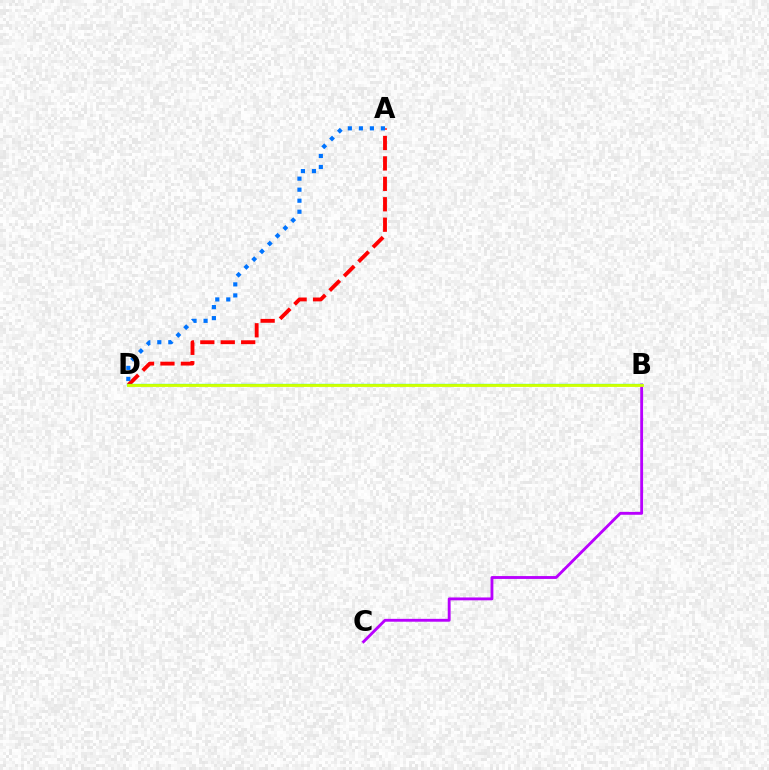{('B', 'C'): [{'color': '#b900ff', 'line_style': 'solid', 'thickness': 2.06}], ('A', 'D'): [{'color': '#ff0000', 'line_style': 'dashed', 'thickness': 2.77}, {'color': '#0074ff', 'line_style': 'dotted', 'thickness': 3.0}], ('B', 'D'): [{'color': '#00ff5c', 'line_style': 'solid', 'thickness': 1.64}, {'color': '#d1ff00', 'line_style': 'solid', 'thickness': 2.03}]}